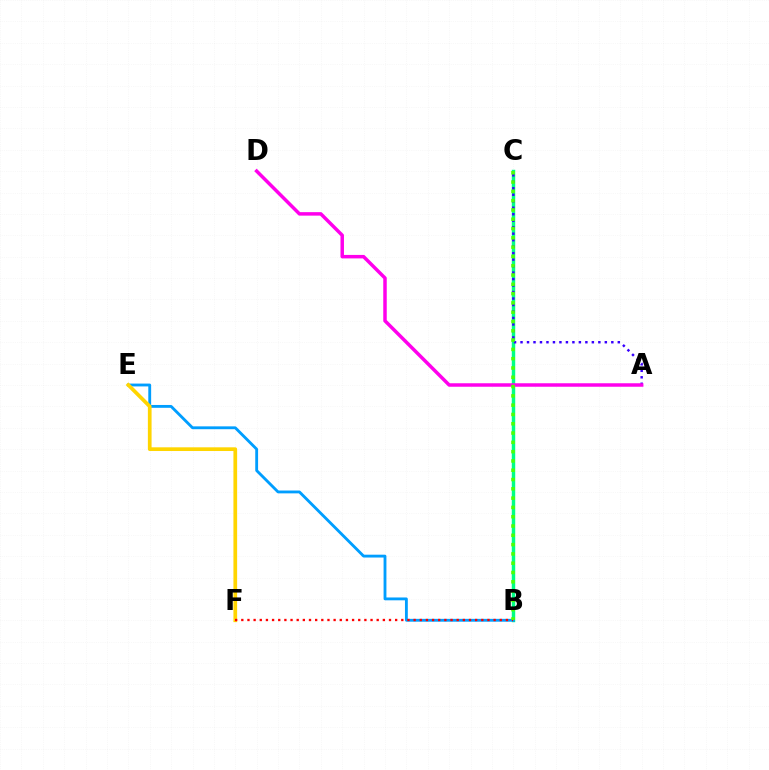{('B', 'C'): [{'color': '#00ff86', 'line_style': 'solid', 'thickness': 2.48}, {'color': '#4fff00', 'line_style': 'dotted', 'thickness': 2.53}], ('A', 'C'): [{'color': '#3700ff', 'line_style': 'dotted', 'thickness': 1.76}], ('B', 'E'): [{'color': '#009eff', 'line_style': 'solid', 'thickness': 2.05}], ('A', 'D'): [{'color': '#ff00ed', 'line_style': 'solid', 'thickness': 2.51}], ('E', 'F'): [{'color': '#ffd500', 'line_style': 'solid', 'thickness': 2.67}], ('B', 'F'): [{'color': '#ff0000', 'line_style': 'dotted', 'thickness': 1.67}]}